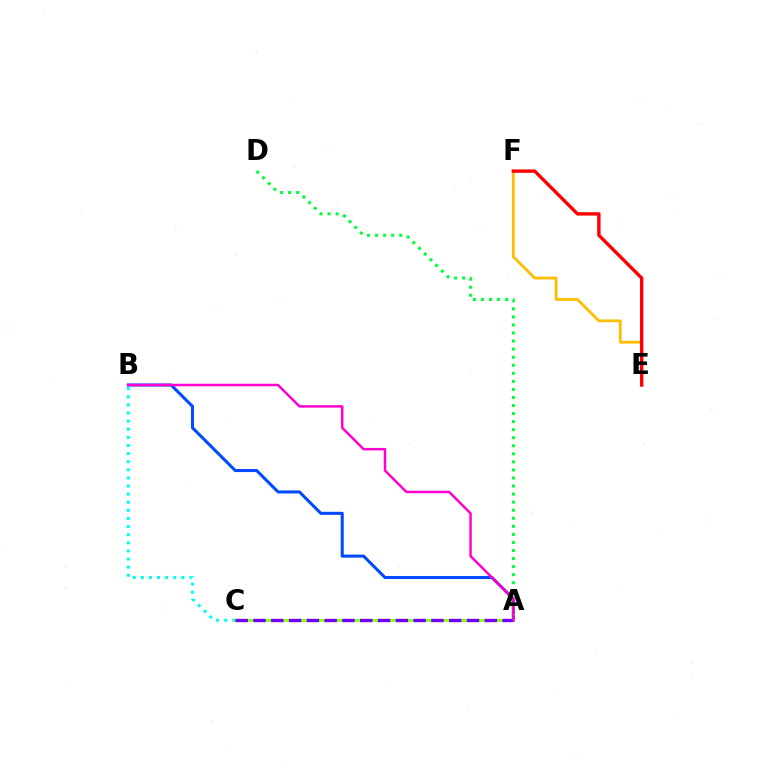{('A', 'B'): [{'color': '#004bff', 'line_style': 'solid', 'thickness': 2.19}, {'color': '#ff00cf', 'line_style': 'solid', 'thickness': 1.79}], ('B', 'C'): [{'color': '#00fff6', 'line_style': 'dotted', 'thickness': 2.2}], ('A', 'D'): [{'color': '#00ff39', 'line_style': 'dotted', 'thickness': 2.19}], ('A', 'C'): [{'color': '#84ff00', 'line_style': 'solid', 'thickness': 1.95}, {'color': '#7200ff', 'line_style': 'dashed', 'thickness': 2.42}], ('E', 'F'): [{'color': '#ffbd00', 'line_style': 'solid', 'thickness': 2.0}, {'color': '#ff0000', 'line_style': 'solid', 'thickness': 2.43}]}